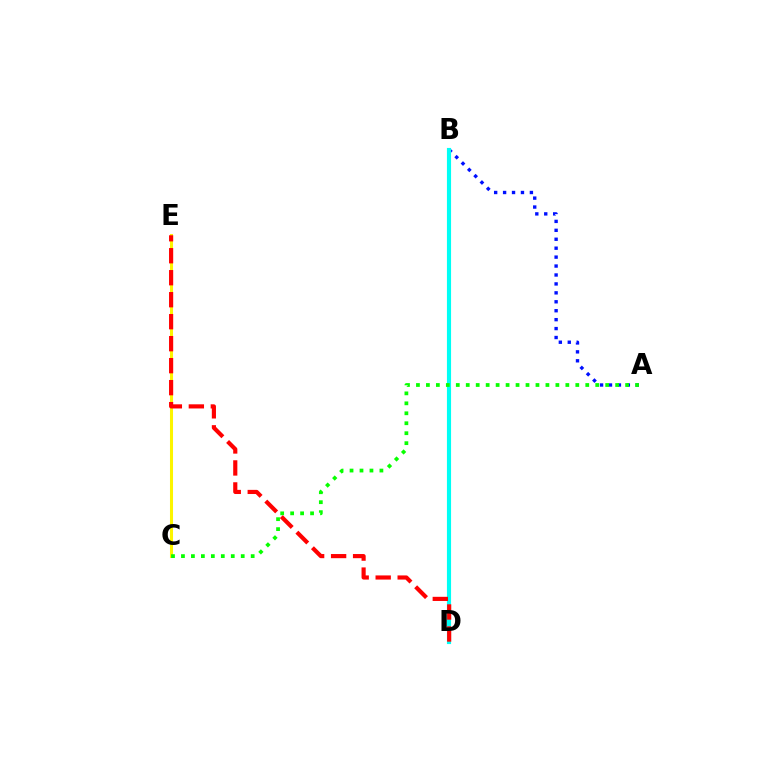{('C', 'E'): [{'color': '#ee00ff', 'line_style': 'dashed', 'thickness': 1.98}, {'color': '#fcf500', 'line_style': 'solid', 'thickness': 2.19}], ('A', 'B'): [{'color': '#0010ff', 'line_style': 'dotted', 'thickness': 2.43}], ('B', 'D'): [{'color': '#00fff6', 'line_style': 'solid', 'thickness': 2.98}], ('A', 'C'): [{'color': '#08ff00', 'line_style': 'dotted', 'thickness': 2.71}], ('D', 'E'): [{'color': '#ff0000', 'line_style': 'dashed', 'thickness': 2.99}]}